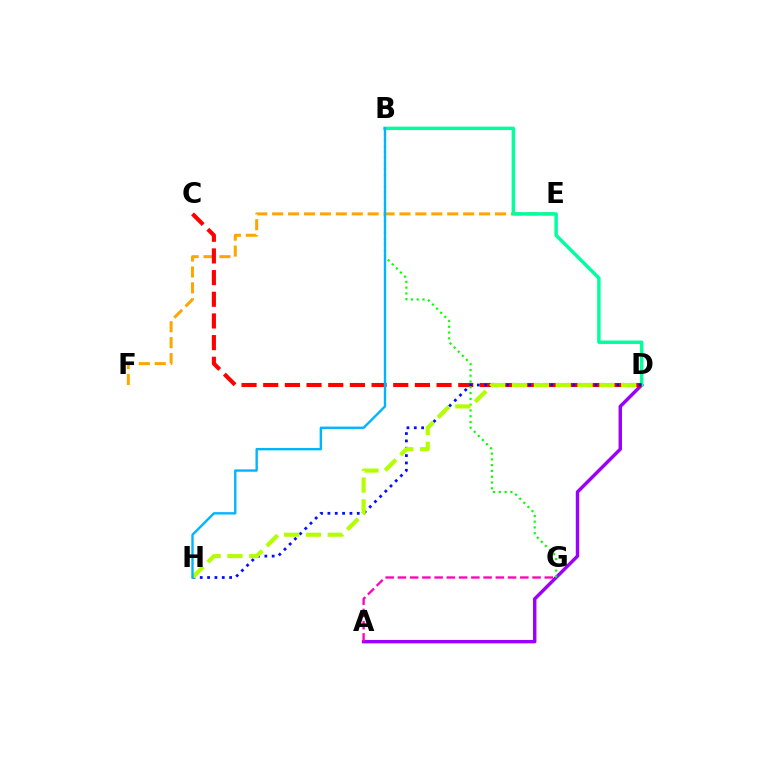{('A', 'D'): [{'color': '#9b00ff', 'line_style': 'solid', 'thickness': 2.46}], ('E', 'F'): [{'color': '#ffa500', 'line_style': 'dashed', 'thickness': 2.16}], ('B', 'D'): [{'color': '#00ff9d', 'line_style': 'solid', 'thickness': 2.48}], ('C', 'D'): [{'color': '#ff0000', 'line_style': 'dashed', 'thickness': 2.94}], ('D', 'H'): [{'color': '#0010ff', 'line_style': 'dotted', 'thickness': 2.0}, {'color': '#b3ff00', 'line_style': 'dashed', 'thickness': 2.97}], ('A', 'G'): [{'color': '#ff00bd', 'line_style': 'dashed', 'thickness': 1.66}], ('B', 'G'): [{'color': '#08ff00', 'line_style': 'dotted', 'thickness': 1.57}], ('B', 'H'): [{'color': '#00b5ff', 'line_style': 'solid', 'thickness': 1.71}]}